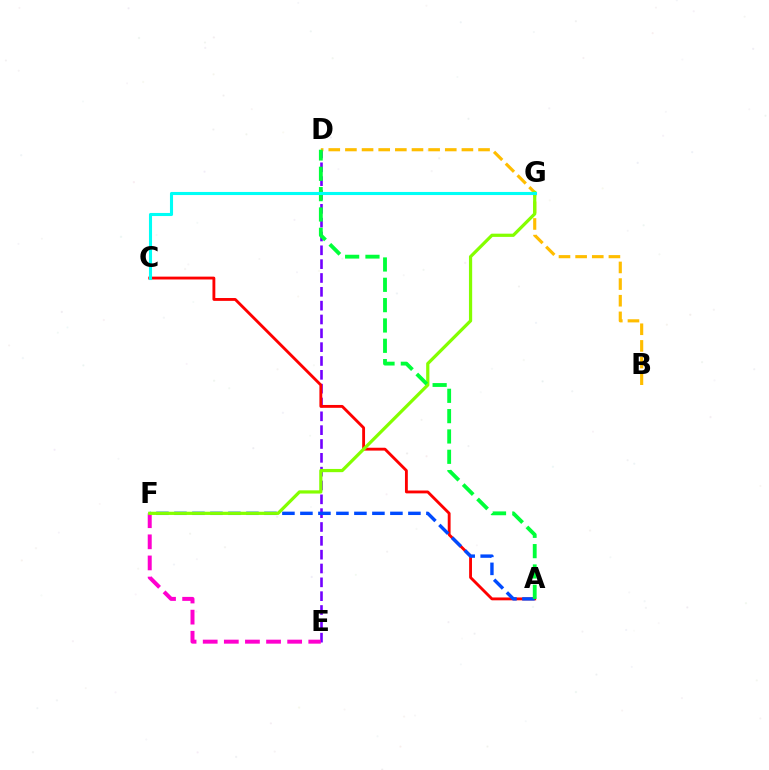{('D', 'E'): [{'color': '#7200ff', 'line_style': 'dashed', 'thickness': 1.88}], ('A', 'C'): [{'color': '#ff0000', 'line_style': 'solid', 'thickness': 2.05}], ('B', 'D'): [{'color': '#ffbd00', 'line_style': 'dashed', 'thickness': 2.26}], ('A', 'F'): [{'color': '#004bff', 'line_style': 'dashed', 'thickness': 2.45}], ('E', 'F'): [{'color': '#ff00cf', 'line_style': 'dashed', 'thickness': 2.87}], ('F', 'G'): [{'color': '#84ff00', 'line_style': 'solid', 'thickness': 2.31}], ('A', 'D'): [{'color': '#00ff39', 'line_style': 'dashed', 'thickness': 2.76}], ('C', 'G'): [{'color': '#00fff6', 'line_style': 'solid', 'thickness': 2.22}]}